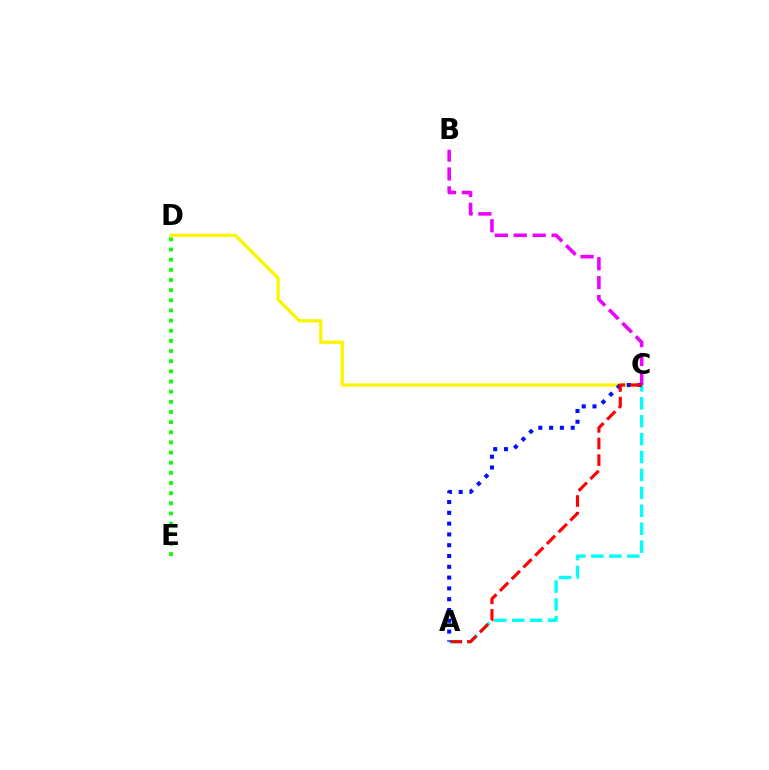{('C', 'D'): [{'color': '#fcf500', 'line_style': 'solid', 'thickness': 2.34}], ('B', 'C'): [{'color': '#ee00ff', 'line_style': 'dashed', 'thickness': 2.57}], ('A', 'C'): [{'color': '#00fff6', 'line_style': 'dashed', 'thickness': 2.43}, {'color': '#0010ff', 'line_style': 'dotted', 'thickness': 2.93}, {'color': '#ff0000', 'line_style': 'dashed', 'thickness': 2.25}], ('D', 'E'): [{'color': '#08ff00', 'line_style': 'dotted', 'thickness': 2.76}]}